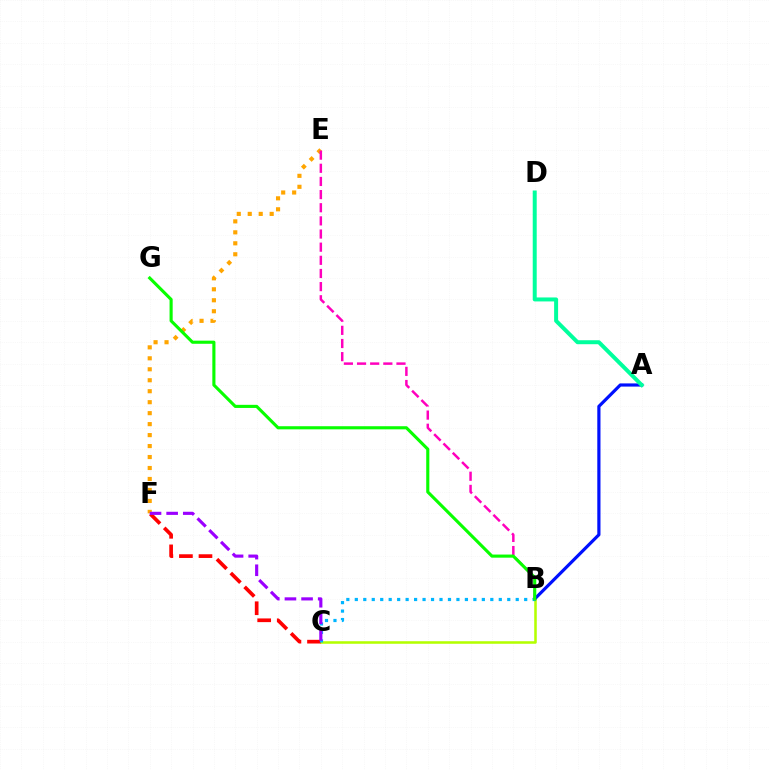{('E', 'F'): [{'color': '#ffa500', 'line_style': 'dotted', 'thickness': 2.98}], ('B', 'C'): [{'color': '#b3ff00', 'line_style': 'solid', 'thickness': 1.84}, {'color': '#00b5ff', 'line_style': 'dotted', 'thickness': 2.3}], ('A', 'B'): [{'color': '#0010ff', 'line_style': 'solid', 'thickness': 2.29}], ('C', 'F'): [{'color': '#ff0000', 'line_style': 'dashed', 'thickness': 2.66}, {'color': '#9b00ff', 'line_style': 'dashed', 'thickness': 2.26}], ('B', 'E'): [{'color': '#ff00bd', 'line_style': 'dashed', 'thickness': 1.79}], ('B', 'G'): [{'color': '#08ff00', 'line_style': 'solid', 'thickness': 2.24}], ('A', 'D'): [{'color': '#00ff9d', 'line_style': 'solid', 'thickness': 2.87}]}